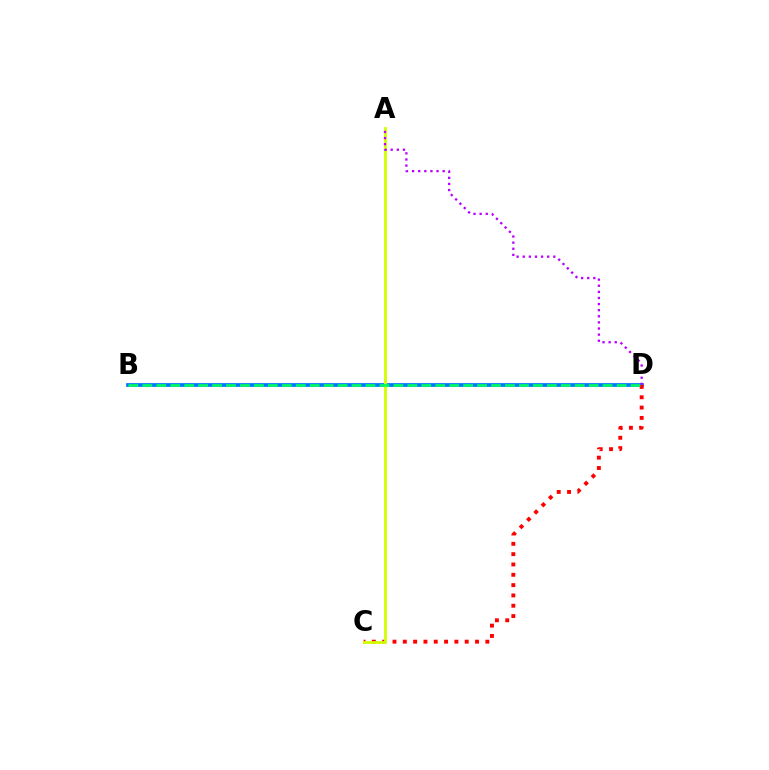{('B', 'D'): [{'color': '#0074ff', 'line_style': 'solid', 'thickness': 2.68}, {'color': '#00ff5c', 'line_style': 'dashed', 'thickness': 1.89}], ('C', 'D'): [{'color': '#ff0000', 'line_style': 'dotted', 'thickness': 2.8}], ('A', 'C'): [{'color': '#d1ff00', 'line_style': 'solid', 'thickness': 2.01}], ('A', 'D'): [{'color': '#b900ff', 'line_style': 'dotted', 'thickness': 1.66}]}